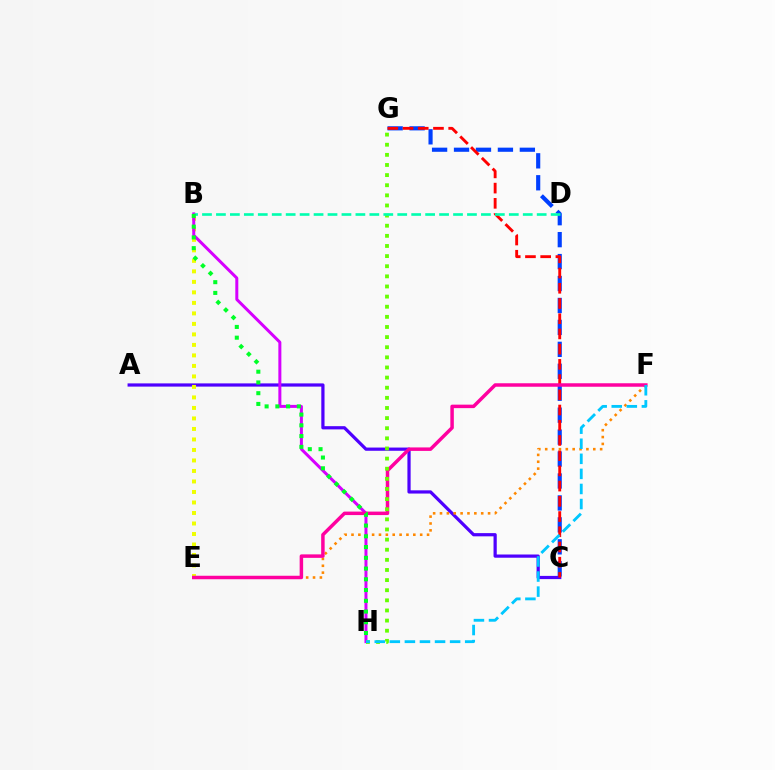{('A', 'C'): [{'color': '#4f00ff', 'line_style': 'solid', 'thickness': 2.32}], ('C', 'G'): [{'color': '#003fff', 'line_style': 'dashed', 'thickness': 2.98}, {'color': '#ff0000', 'line_style': 'dashed', 'thickness': 2.07}], ('B', 'E'): [{'color': '#eeff00', 'line_style': 'dotted', 'thickness': 2.85}], ('E', 'F'): [{'color': '#ff8800', 'line_style': 'dotted', 'thickness': 1.87}, {'color': '#ff00a0', 'line_style': 'solid', 'thickness': 2.51}], ('B', 'H'): [{'color': '#d600ff', 'line_style': 'solid', 'thickness': 2.16}, {'color': '#00ff27', 'line_style': 'dotted', 'thickness': 2.92}], ('G', 'H'): [{'color': '#66ff00', 'line_style': 'dotted', 'thickness': 2.75}], ('B', 'D'): [{'color': '#00ffaf', 'line_style': 'dashed', 'thickness': 1.89}], ('F', 'H'): [{'color': '#00c7ff', 'line_style': 'dashed', 'thickness': 2.05}]}